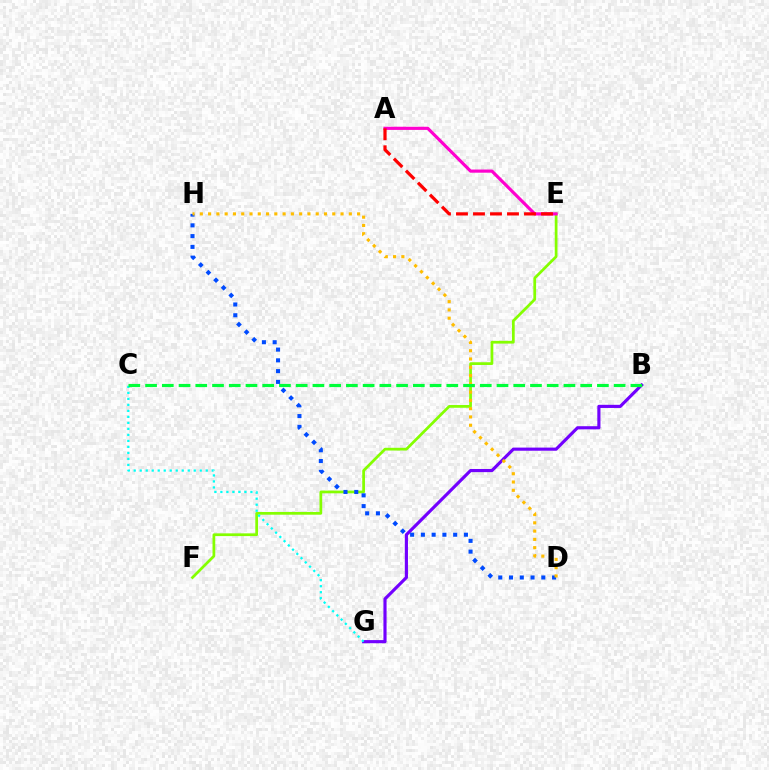{('E', 'F'): [{'color': '#84ff00', 'line_style': 'solid', 'thickness': 1.97}], ('A', 'E'): [{'color': '#ff00cf', 'line_style': 'solid', 'thickness': 2.28}, {'color': '#ff0000', 'line_style': 'dashed', 'thickness': 2.31}], ('B', 'G'): [{'color': '#7200ff', 'line_style': 'solid', 'thickness': 2.26}], ('C', 'G'): [{'color': '#00fff6', 'line_style': 'dotted', 'thickness': 1.63}], ('D', 'H'): [{'color': '#004bff', 'line_style': 'dotted', 'thickness': 2.92}, {'color': '#ffbd00', 'line_style': 'dotted', 'thickness': 2.25}], ('B', 'C'): [{'color': '#00ff39', 'line_style': 'dashed', 'thickness': 2.27}]}